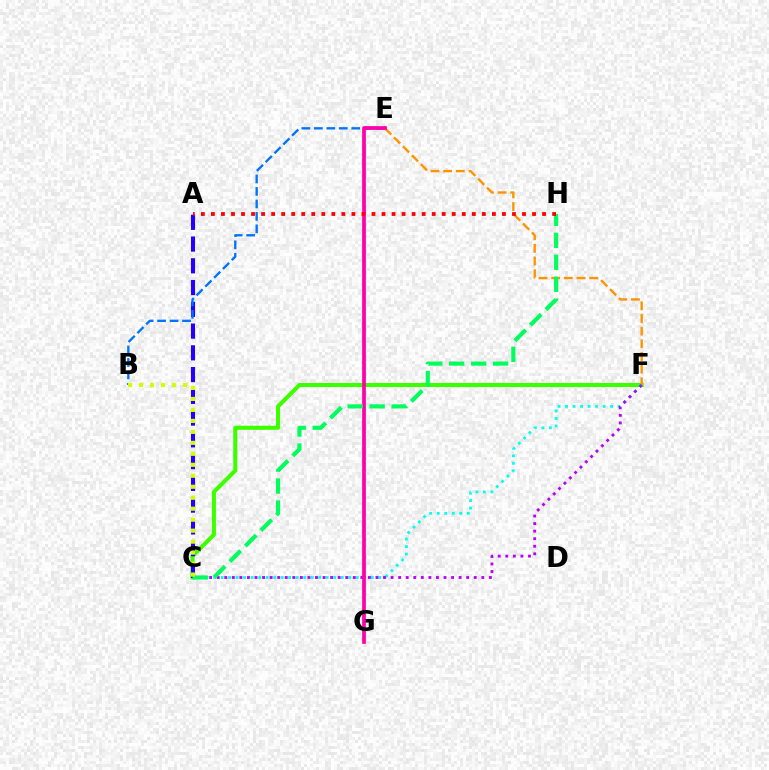{('C', 'F'): [{'color': '#3dff00', 'line_style': 'solid', 'thickness': 2.93}, {'color': '#00fff6', 'line_style': 'dotted', 'thickness': 2.04}, {'color': '#b900ff', 'line_style': 'dotted', 'thickness': 2.05}], ('E', 'F'): [{'color': '#ff9400', 'line_style': 'dashed', 'thickness': 1.72}], ('A', 'C'): [{'color': '#2500ff', 'line_style': 'dashed', 'thickness': 2.96}], ('B', 'E'): [{'color': '#0074ff', 'line_style': 'dashed', 'thickness': 1.69}], ('E', 'G'): [{'color': '#ff00ac', 'line_style': 'solid', 'thickness': 2.69}], ('C', 'H'): [{'color': '#00ff5c', 'line_style': 'dashed', 'thickness': 2.98}], ('A', 'H'): [{'color': '#ff0000', 'line_style': 'dotted', 'thickness': 2.73}], ('B', 'C'): [{'color': '#d1ff00', 'line_style': 'dotted', 'thickness': 2.98}]}